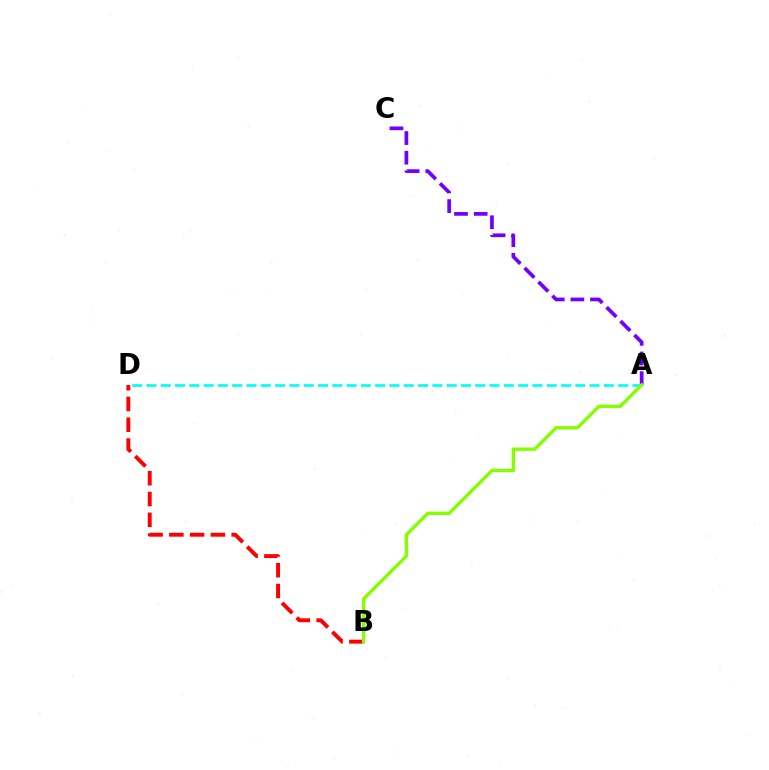{('A', 'C'): [{'color': '#7200ff', 'line_style': 'dashed', 'thickness': 2.67}], ('B', 'D'): [{'color': '#ff0000', 'line_style': 'dashed', 'thickness': 2.82}], ('A', 'D'): [{'color': '#00fff6', 'line_style': 'dashed', 'thickness': 1.94}], ('A', 'B'): [{'color': '#84ff00', 'line_style': 'solid', 'thickness': 2.43}]}